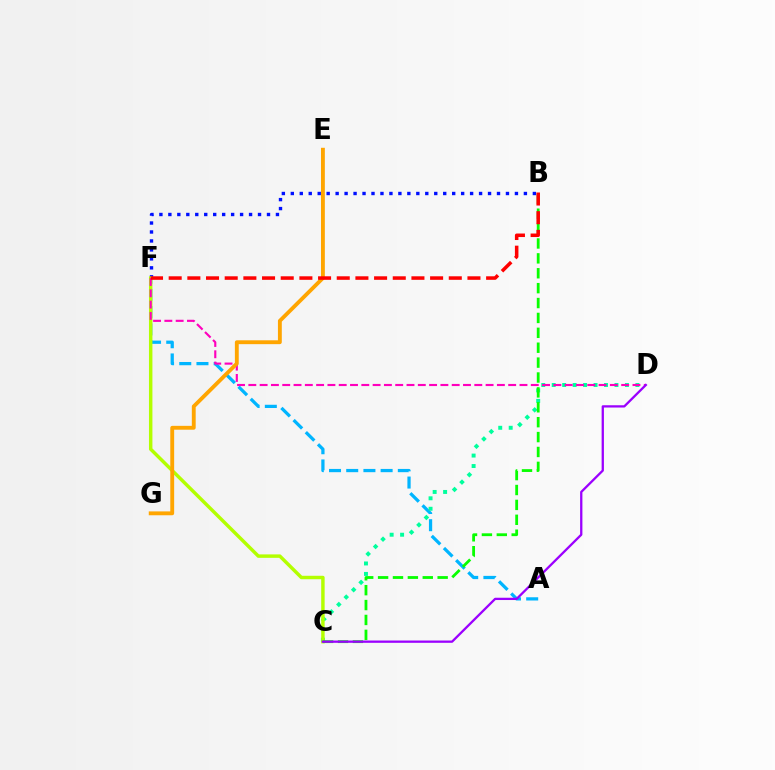{('A', 'F'): [{'color': '#00b5ff', 'line_style': 'dashed', 'thickness': 2.34}], ('B', 'F'): [{'color': '#0010ff', 'line_style': 'dotted', 'thickness': 2.44}, {'color': '#ff0000', 'line_style': 'dashed', 'thickness': 2.54}], ('C', 'D'): [{'color': '#00ff9d', 'line_style': 'dotted', 'thickness': 2.84}, {'color': '#9b00ff', 'line_style': 'solid', 'thickness': 1.65}], ('C', 'F'): [{'color': '#b3ff00', 'line_style': 'solid', 'thickness': 2.48}], ('D', 'F'): [{'color': '#ff00bd', 'line_style': 'dashed', 'thickness': 1.53}], ('B', 'C'): [{'color': '#08ff00', 'line_style': 'dashed', 'thickness': 2.02}], ('E', 'G'): [{'color': '#ffa500', 'line_style': 'solid', 'thickness': 2.78}]}